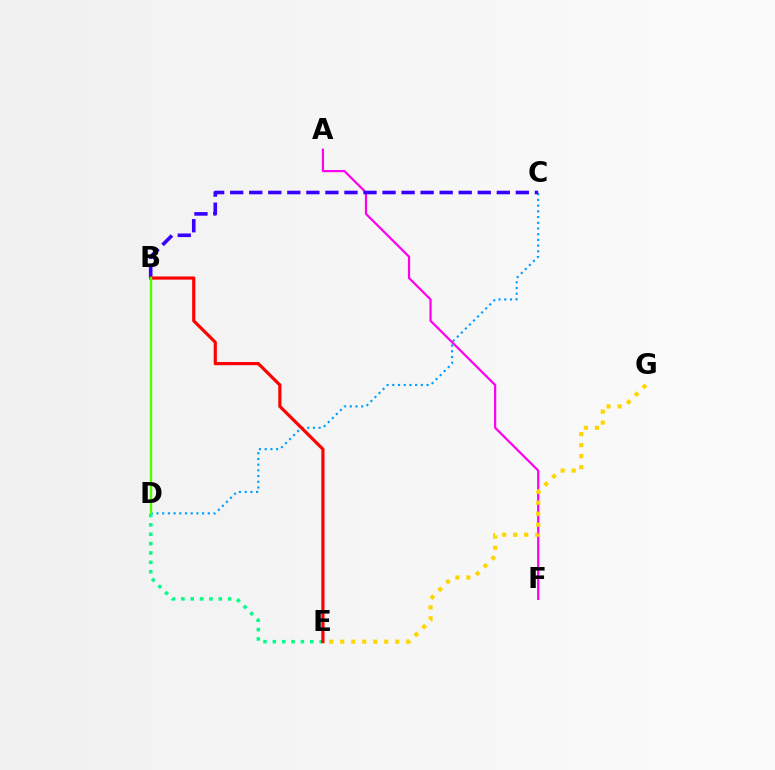{('C', 'D'): [{'color': '#009eff', 'line_style': 'dotted', 'thickness': 1.55}], ('A', 'F'): [{'color': '#ff00ed', 'line_style': 'solid', 'thickness': 1.59}], ('B', 'C'): [{'color': '#3700ff', 'line_style': 'dashed', 'thickness': 2.59}], ('E', 'G'): [{'color': '#ffd500', 'line_style': 'dotted', 'thickness': 2.99}], ('D', 'E'): [{'color': '#00ff86', 'line_style': 'dotted', 'thickness': 2.54}], ('B', 'E'): [{'color': '#ff0000', 'line_style': 'solid', 'thickness': 2.29}], ('B', 'D'): [{'color': '#4fff00', 'line_style': 'solid', 'thickness': 1.69}]}